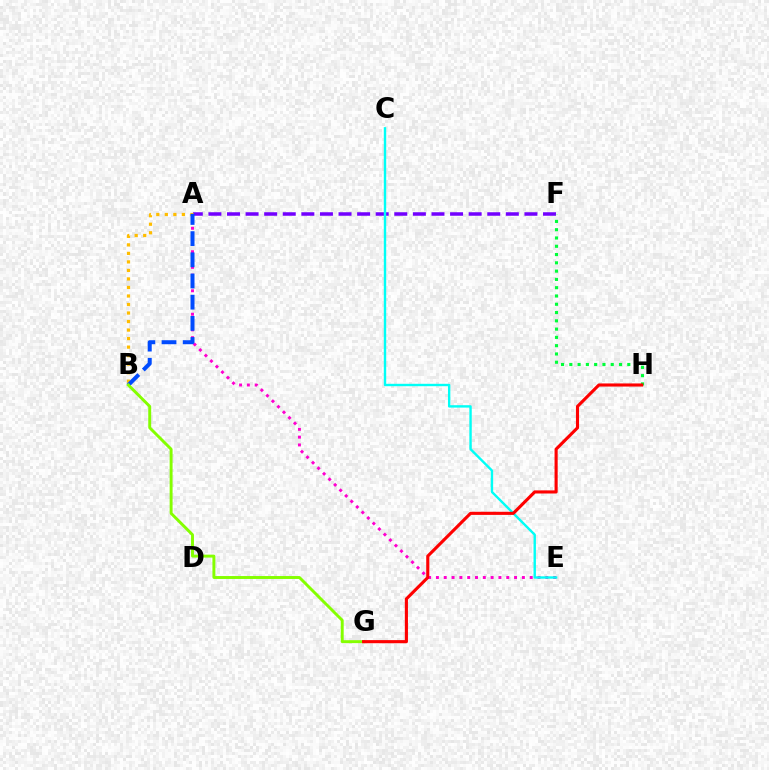{('A', 'F'): [{'color': '#7200ff', 'line_style': 'dashed', 'thickness': 2.53}], ('A', 'E'): [{'color': '#ff00cf', 'line_style': 'dotted', 'thickness': 2.12}], ('F', 'H'): [{'color': '#00ff39', 'line_style': 'dotted', 'thickness': 2.25}], ('A', 'B'): [{'color': '#ffbd00', 'line_style': 'dotted', 'thickness': 2.32}, {'color': '#004bff', 'line_style': 'dashed', 'thickness': 2.88}], ('C', 'E'): [{'color': '#00fff6', 'line_style': 'solid', 'thickness': 1.73}], ('B', 'G'): [{'color': '#84ff00', 'line_style': 'solid', 'thickness': 2.11}], ('G', 'H'): [{'color': '#ff0000', 'line_style': 'solid', 'thickness': 2.24}]}